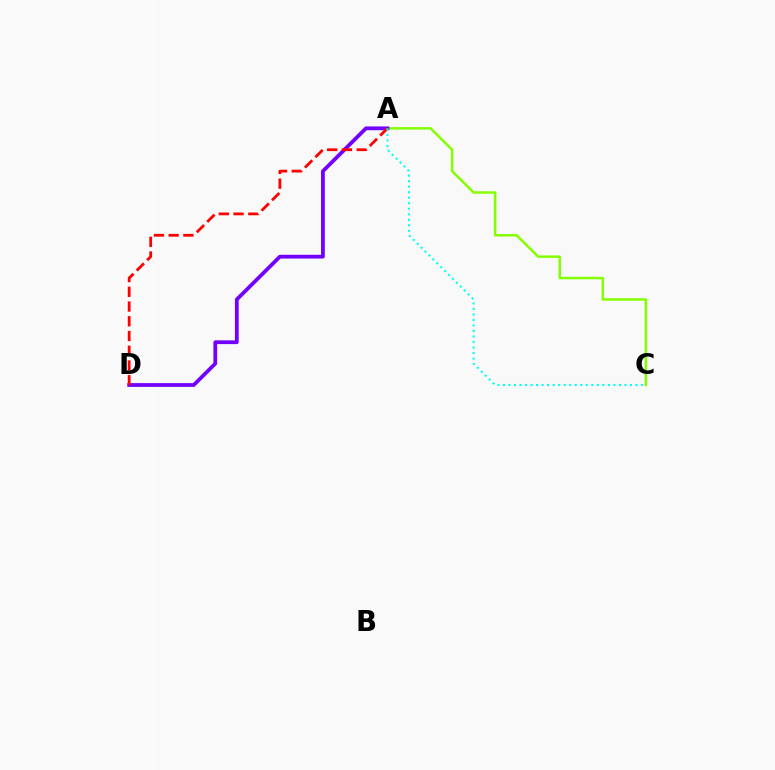{('A', 'C'): [{'color': '#84ff00', 'line_style': 'solid', 'thickness': 1.8}, {'color': '#00fff6', 'line_style': 'dotted', 'thickness': 1.5}], ('A', 'D'): [{'color': '#7200ff', 'line_style': 'solid', 'thickness': 2.71}, {'color': '#ff0000', 'line_style': 'dashed', 'thickness': 2.0}]}